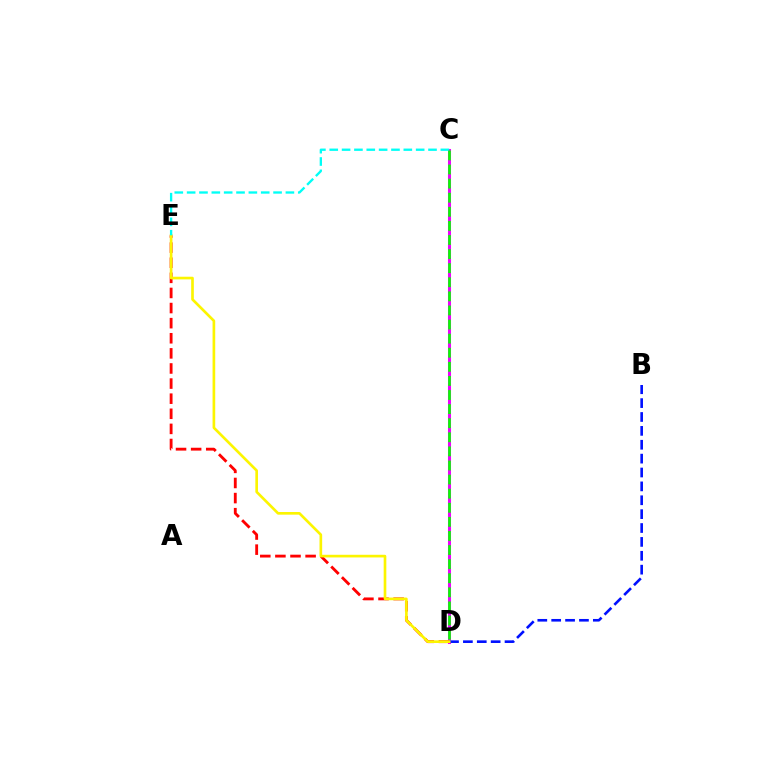{('C', 'D'): [{'color': '#ee00ff', 'line_style': 'solid', 'thickness': 2.18}, {'color': '#08ff00', 'line_style': 'dashed', 'thickness': 1.91}], ('D', 'E'): [{'color': '#ff0000', 'line_style': 'dashed', 'thickness': 2.05}, {'color': '#fcf500', 'line_style': 'solid', 'thickness': 1.91}], ('B', 'D'): [{'color': '#0010ff', 'line_style': 'dashed', 'thickness': 1.89}], ('C', 'E'): [{'color': '#00fff6', 'line_style': 'dashed', 'thickness': 1.68}]}